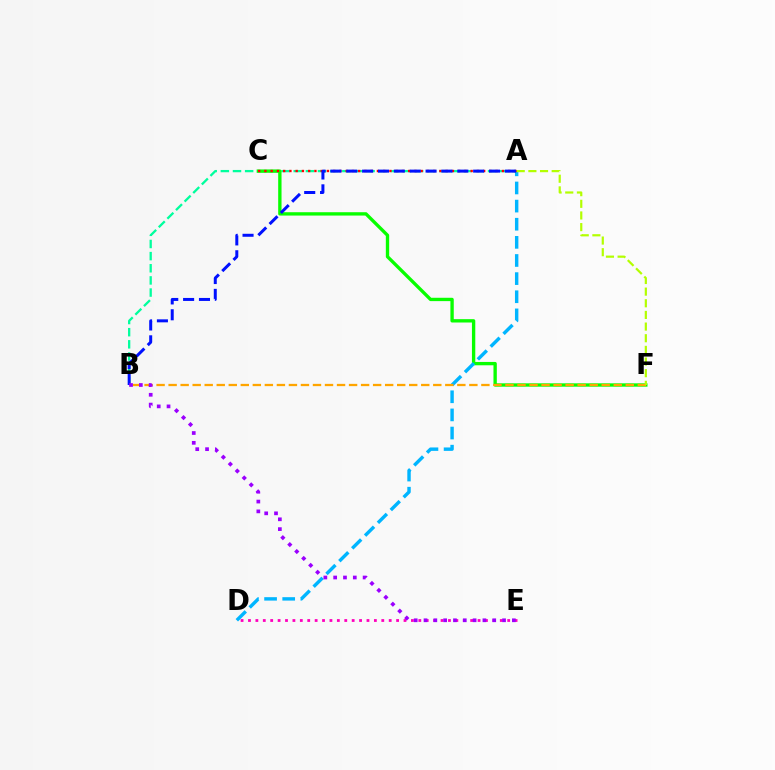{('D', 'E'): [{'color': '#ff00bd', 'line_style': 'dotted', 'thickness': 2.01}], ('A', 'B'): [{'color': '#00ff9d', 'line_style': 'dashed', 'thickness': 1.65}, {'color': '#0010ff', 'line_style': 'dashed', 'thickness': 2.15}], ('C', 'F'): [{'color': '#08ff00', 'line_style': 'solid', 'thickness': 2.41}], ('A', 'D'): [{'color': '#00b5ff', 'line_style': 'dashed', 'thickness': 2.46}], ('B', 'F'): [{'color': '#ffa500', 'line_style': 'dashed', 'thickness': 1.63}], ('A', 'F'): [{'color': '#b3ff00', 'line_style': 'dashed', 'thickness': 1.58}], ('A', 'C'): [{'color': '#ff0000', 'line_style': 'dotted', 'thickness': 1.7}], ('B', 'E'): [{'color': '#9b00ff', 'line_style': 'dotted', 'thickness': 2.67}]}